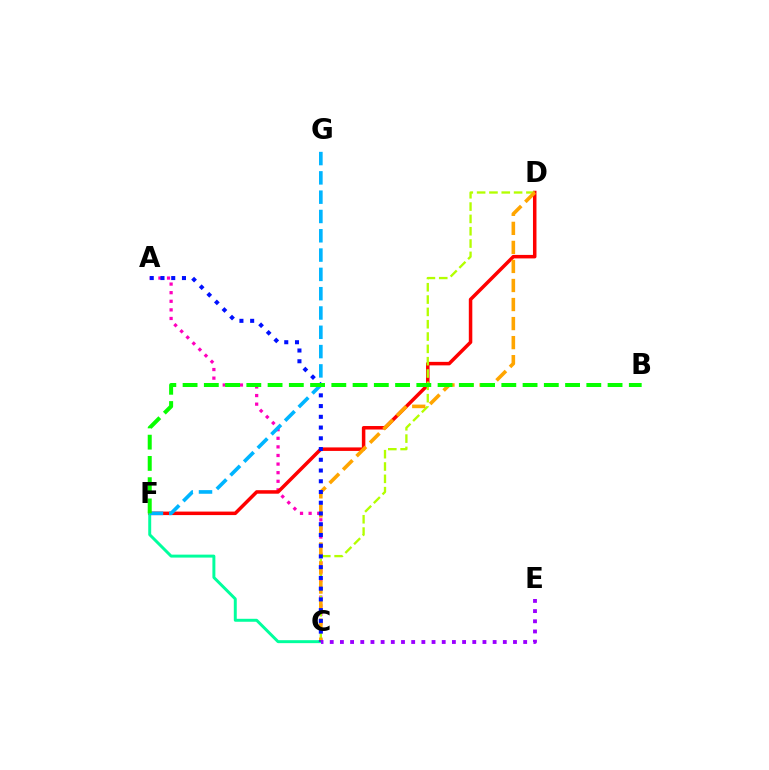{('A', 'C'): [{'color': '#ff00bd', 'line_style': 'dotted', 'thickness': 2.34}, {'color': '#0010ff', 'line_style': 'dotted', 'thickness': 2.92}], ('D', 'F'): [{'color': '#ff0000', 'line_style': 'solid', 'thickness': 2.52}], ('C', 'F'): [{'color': '#00ff9d', 'line_style': 'solid', 'thickness': 2.13}], ('C', 'D'): [{'color': '#b3ff00', 'line_style': 'dashed', 'thickness': 1.67}, {'color': '#ffa500', 'line_style': 'dashed', 'thickness': 2.59}], ('F', 'G'): [{'color': '#00b5ff', 'line_style': 'dashed', 'thickness': 2.62}], ('B', 'F'): [{'color': '#08ff00', 'line_style': 'dashed', 'thickness': 2.89}], ('C', 'E'): [{'color': '#9b00ff', 'line_style': 'dotted', 'thickness': 2.77}]}